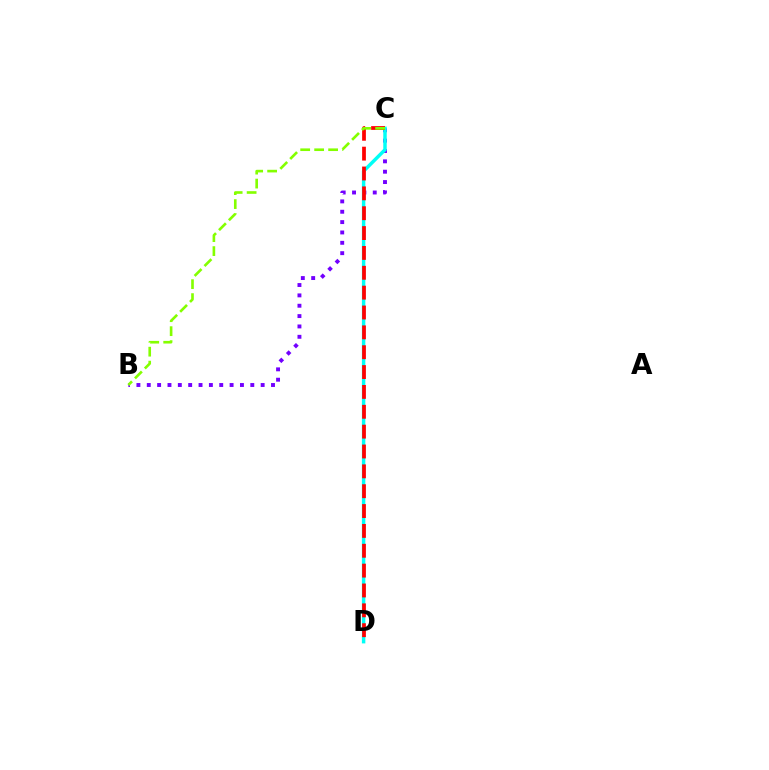{('B', 'C'): [{'color': '#7200ff', 'line_style': 'dotted', 'thickness': 2.81}, {'color': '#84ff00', 'line_style': 'dashed', 'thickness': 1.9}], ('C', 'D'): [{'color': '#00fff6', 'line_style': 'solid', 'thickness': 2.49}, {'color': '#ff0000', 'line_style': 'dashed', 'thickness': 2.7}]}